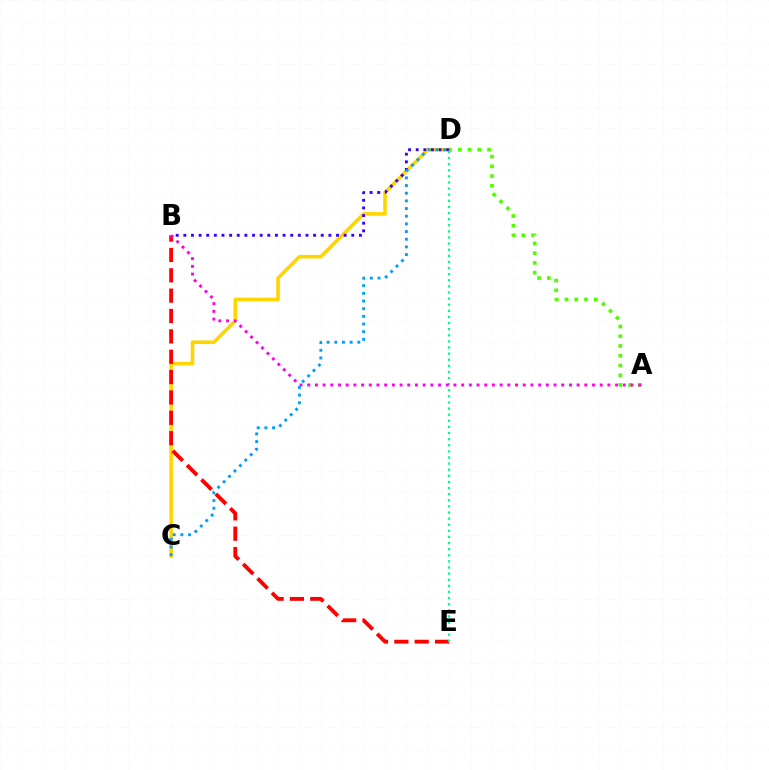{('C', 'D'): [{'color': '#ffd500', 'line_style': 'solid', 'thickness': 2.59}, {'color': '#009eff', 'line_style': 'dotted', 'thickness': 2.08}], ('A', 'D'): [{'color': '#4fff00', 'line_style': 'dotted', 'thickness': 2.65}], ('B', 'E'): [{'color': '#ff0000', 'line_style': 'dashed', 'thickness': 2.77}], ('B', 'D'): [{'color': '#3700ff', 'line_style': 'dotted', 'thickness': 2.07}], ('D', 'E'): [{'color': '#00ff86', 'line_style': 'dotted', 'thickness': 1.66}], ('A', 'B'): [{'color': '#ff00ed', 'line_style': 'dotted', 'thickness': 2.09}]}